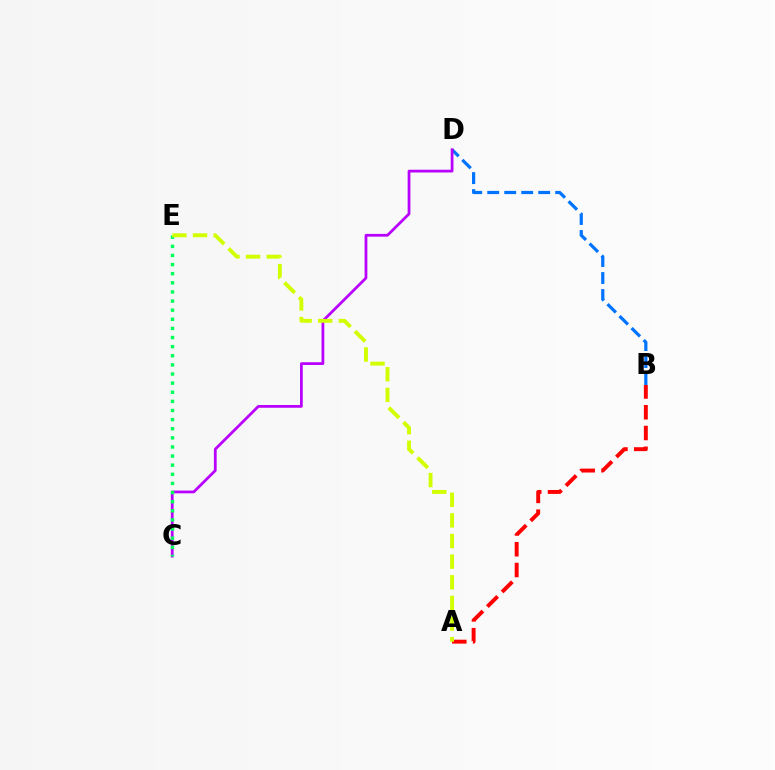{('A', 'B'): [{'color': '#ff0000', 'line_style': 'dashed', 'thickness': 2.82}], ('B', 'D'): [{'color': '#0074ff', 'line_style': 'dashed', 'thickness': 2.31}], ('C', 'D'): [{'color': '#b900ff', 'line_style': 'solid', 'thickness': 1.98}], ('C', 'E'): [{'color': '#00ff5c', 'line_style': 'dotted', 'thickness': 2.48}], ('A', 'E'): [{'color': '#d1ff00', 'line_style': 'dashed', 'thickness': 2.8}]}